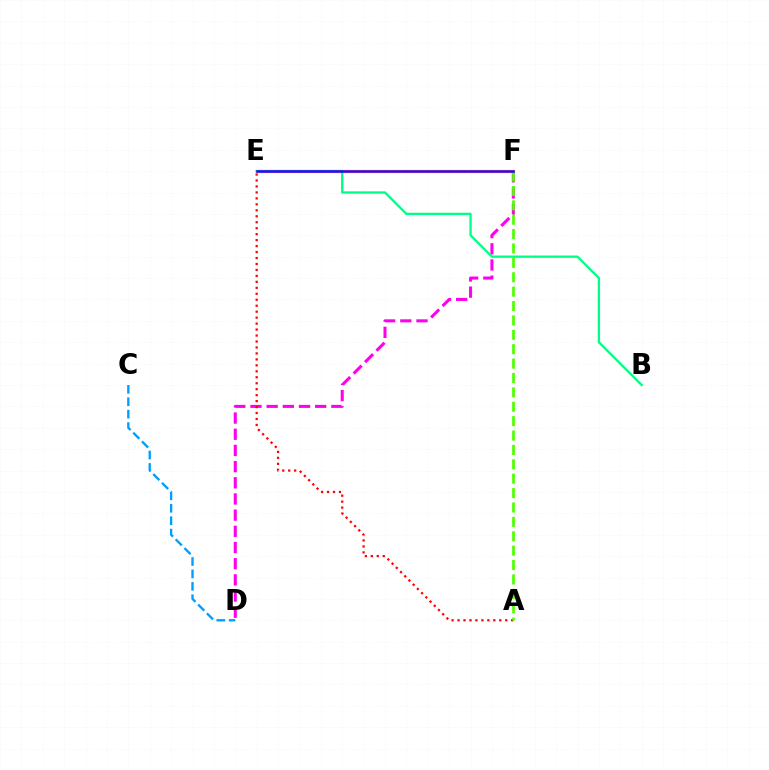{('E', 'F'): [{'color': '#ffd500', 'line_style': 'solid', 'thickness': 2.44}, {'color': '#3700ff', 'line_style': 'solid', 'thickness': 1.86}], ('C', 'D'): [{'color': '#009eff', 'line_style': 'dashed', 'thickness': 1.69}], ('D', 'F'): [{'color': '#ff00ed', 'line_style': 'dashed', 'thickness': 2.2}], ('A', 'E'): [{'color': '#ff0000', 'line_style': 'dotted', 'thickness': 1.62}], ('B', 'E'): [{'color': '#00ff86', 'line_style': 'solid', 'thickness': 1.68}], ('A', 'F'): [{'color': '#4fff00', 'line_style': 'dashed', 'thickness': 1.95}]}